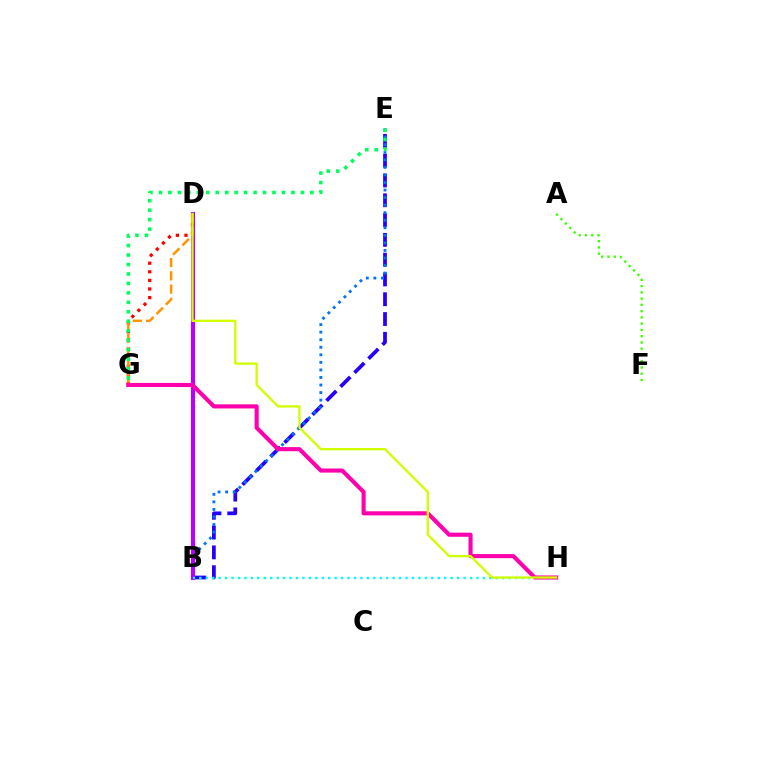{('B', 'E'): [{'color': '#2500ff', 'line_style': 'dashed', 'thickness': 2.69}, {'color': '#0074ff', 'line_style': 'dotted', 'thickness': 2.05}], ('B', 'D'): [{'color': '#b900ff', 'line_style': 'solid', 'thickness': 2.96}], ('D', 'G'): [{'color': '#ff0000', 'line_style': 'dotted', 'thickness': 2.34}, {'color': '#ff9400', 'line_style': 'dashed', 'thickness': 1.8}], ('A', 'F'): [{'color': '#3dff00', 'line_style': 'dotted', 'thickness': 1.7}], ('B', 'H'): [{'color': '#00fff6', 'line_style': 'dotted', 'thickness': 1.75}], ('G', 'H'): [{'color': '#ff00ac', 'line_style': 'solid', 'thickness': 2.96}], ('D', 'H'): [{'color': '#d1ff00', 'line_style': 'solid', 'thickness': 1.67}], ('E', 'G'): [{'color': '#00ff5c', 'line_style': 'dotted', 'thickness': 2.57}]}